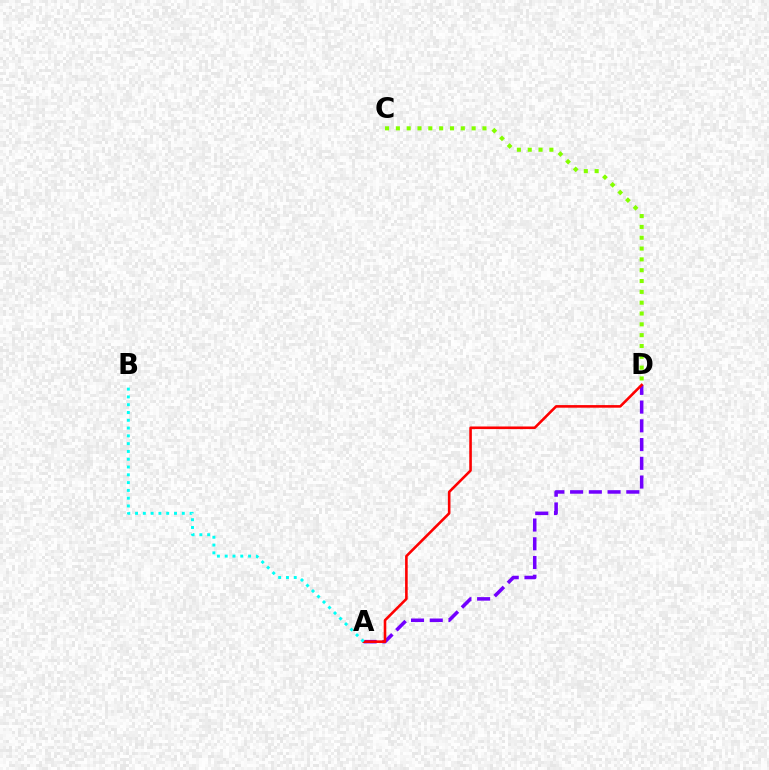{('A', 'D'): [{'color': '#7200ff', 'line_style': 'dashed', 'thickness': 2.55}, {'color': '#ff0000', 'line_style': 'solid', 'thickness': 1.87}], ('C', 'D'): [{'color': '#84ff00', 'line_style': 'dotted', 'thickness': 2.94}], ('A', 'B'): [{'color': '#00fff6', 'line_style': 'dotted', 'thickness': 2.12}]}